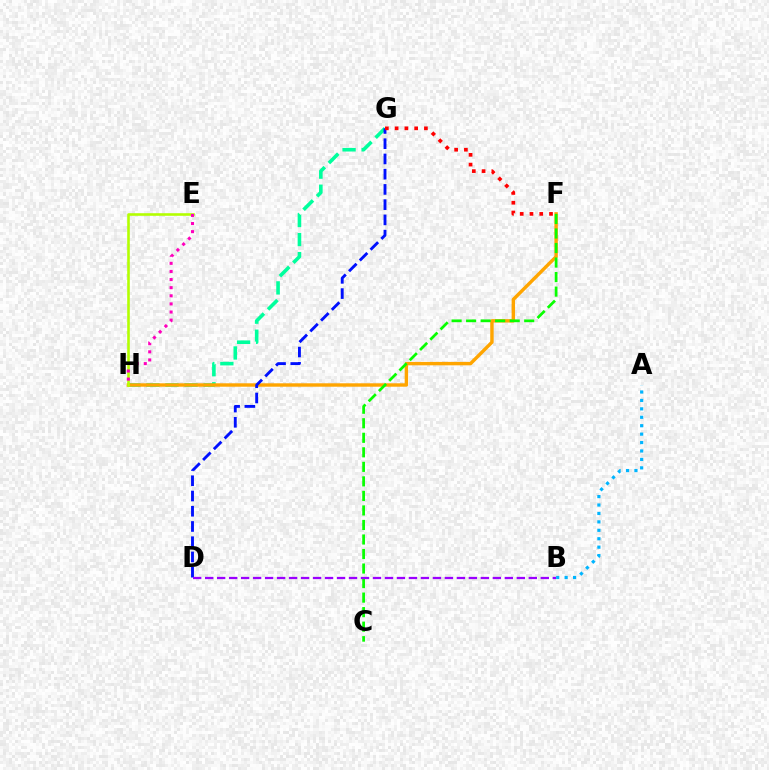{('G', 'H'): [{'color': '#00ff9d', 'line_style': 'dashed', 'thickness': 2.59}], ('F', 'H'): [{'color': '#ffa500', 'line_style': 'solid', 'thickness': 2.46}], ('E', 'H'): [{'color': '#b3ff00', 'line_style': 'solid', 'thickness': 1.86}, {'color': '#ff00bd', 'line_style': 'dotted', 'thickness': 2.2}], ('C', 'F'): [{'color': '#08ff00', 'line_style': 'dashed', 'thickness': 1.97}], ('A', 'B'): [{'color': '#00b5ff', 'line_style': 'dotted', 'thickness': 2.29}], ('D', 'G'): [{'color': '#0010ff', 'line_style': 'dashed', 'thickness': 2.07}], ('B', 'D'): [{'color': '#9b00ff', 'line_style': 'dashed', 'thickness': 1.63}], ('F', 'G'): [{'color': '#ff0000', 'line_style': 'dotted', 'thickness': 2.65}]}